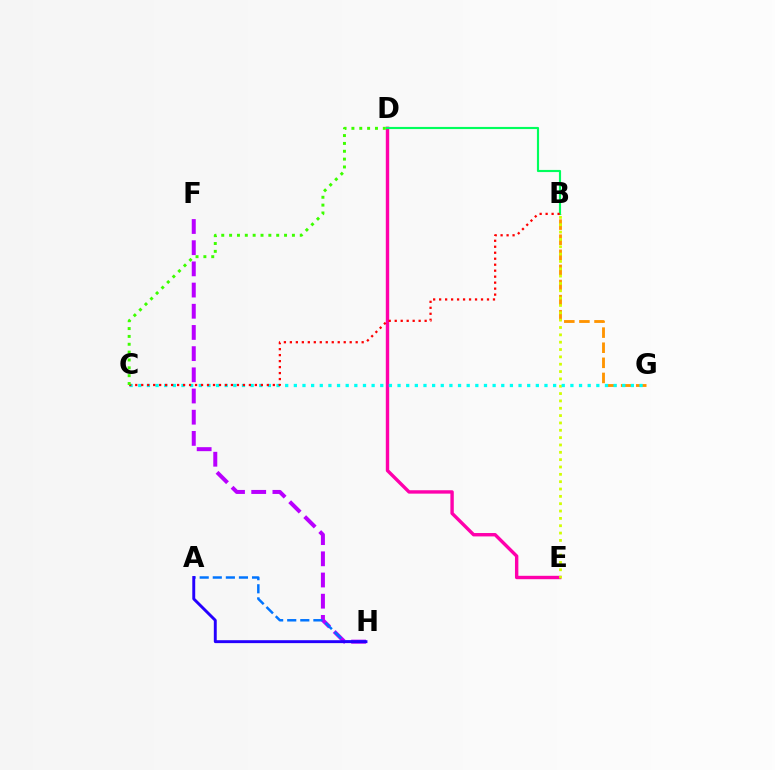{('F', 'H'): [{'color': '#b900ff', 'line_style': 'dashed', 'thickness': 2.88}], ('D', 'E'): [{'color': '#ff00ac', 'line_style': 'solid', 'thickness': 2.44}], ('B', 'G'): [{'color': '#ff9400', 'line_style': 'dashed', 'thickness': 2.05}], ('A', 'H'): [{'color': '#0074ff', 'line_style': 'dashed', 'thickness': 1.78}, {'color': '#2500ff', 'line_style': 'solid', 'thickness': 2.1}], ('B', 'E'): [{'color': '#d1ff00', 'line_style': 'dotted', 'thickness': 1.99}], ('C', 'G'): [{'color': '#00fff6', 'line_style': 'dotted', 'thickness': 2.35}], ('B', 'D'): [{'color': '#00ff5c', 'line_style': 'solid', 'thickness': 1.55}], ('B', 'C'): [{'color': '#ff0000', 'line_style': 'dotted', 'thickness': 1.63}], ('C', 'D'): [{'color': '#3dff00', 'line_style': 'dotted', 'thickness': 2.13}]}